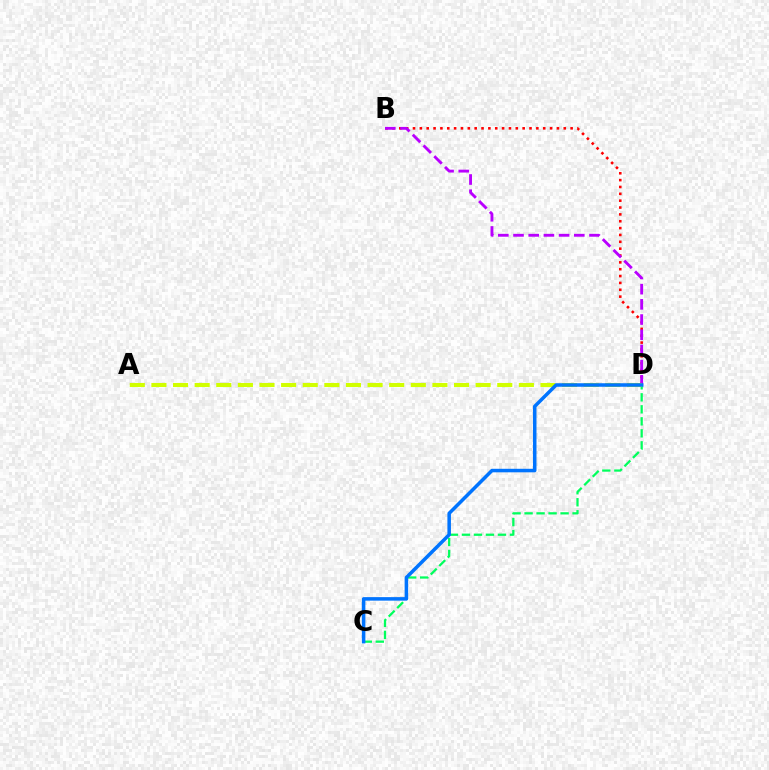{('B', 'D'): [{'color': '#ff0000', 'line_style': 'dotted', 'thickness': 1.86}, {'color': '#b900ff', 'line_style': 'dashed', 'thickness': 2.06}], ('C', 'D'): [{'color': '#00ff5c', 'line_style': 'dashed', 'thickness': 1.63}, {'color': '#0074ff', 'line_style': 'solid', 'thickness': 2.54}], ('A', 'D'): [{'color': '#d1ff00', 'line_style': 'dashed', 'thickness': 2.94}]}